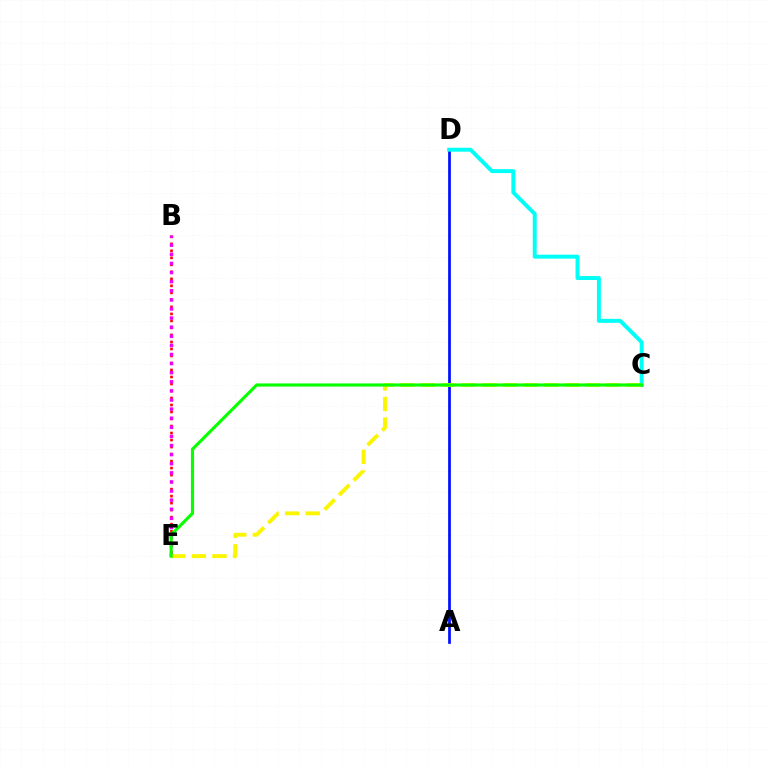{('B', 'E'): [{'color': '#ff0000', 'line_style': 'dotted', 'thickness': 1.9}, {'color': '#ee00ff', 'line_style': 'dotted', 'thickness': 2.47}], ('A', 'D'): [{'color': '#0010ff', 'line_style': 'solid', 'thickness': 1.97}], ('C', 'D'): [{'color': '#00fff6', 'line_style': 'solid', 'thickness': 2.83}], ('C', 'E'): [{'color': '#fcf500', 'line_style': 'dashed', 'thickness': 2.8}, {'color': '#08ff00', 'line_style': 'solid', 'thickness': 2.26}]}